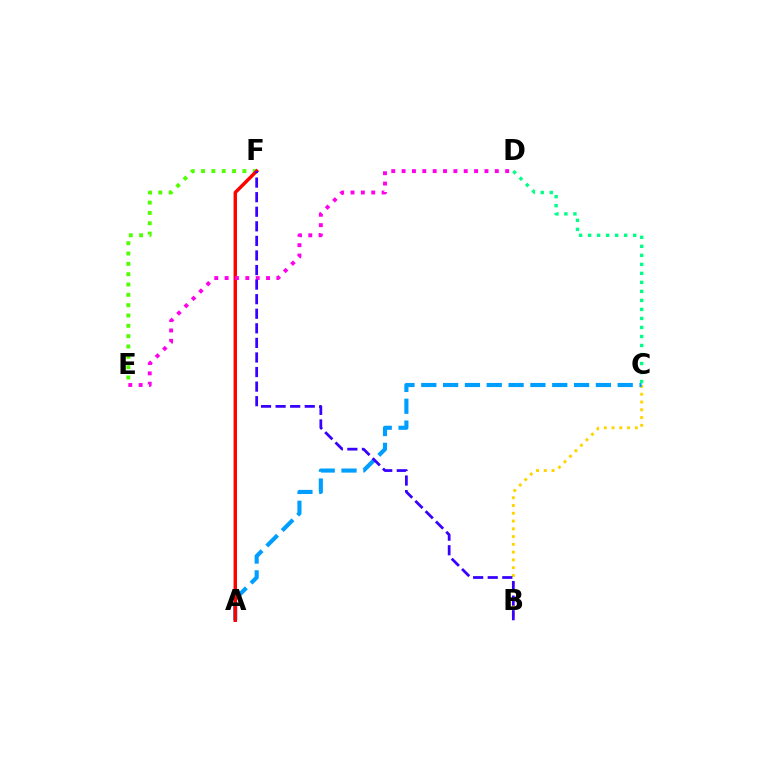{('B', 'C'): [{'color': '#ffd500', 'line_style': 'dotted', 'thickness': 2.11}], ('E', 'F'): [{'color': '#4fff00', 'line_style': 'dotted', 'thickness': 2.81}], ('A', 'C'): [{'color': '#009eff', 'line_style': 'dashed', 'thickness': 2.97}], ('A', 'F'): [{'color': '#ff0000', 'line_style': 'solid', 'thickness': 2.47}], ('D', 'E'): [{'color': '#ff00ed', 'line_style': 'dotted', 'thickness': 2.81}], ('B', 'F'): [{'color': '#3700ff', 'line_style': 'dashed', 'thickness': 1.98}], ('C', 'D'): [{'color': '#00ff86', 'line_style': 'dotted', 'thickness': 2.45}]}